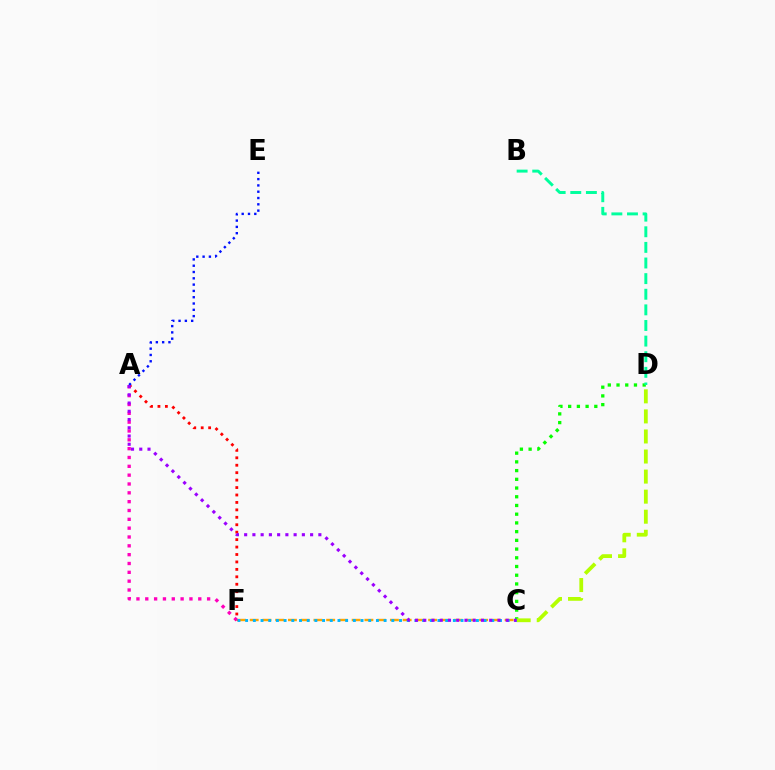{('C', 'D'): [{'color': '#08ff00', 'line_style': 'dotted', 'thickness': 2.37}, {'color': '#b3ff00', 'line_style': 'dashed', 'thickness': 2.73}], ('C', 'F'): [{'color': '#ffa500', 'line_style': 'dashed', 'thickness': 1.73}, {'color': '#00b5ff', 'line_style': 'dotted', 'thickness': 2.09}], ('A', 'F'): [{'color': '#ff00bd', 'line_style': 'dotted', 'thickness': 2.4}, {'color': '#ff0000', 'line_style': 'dotted', 'thickness': 2.02}], ('B', 'D'): [{'color': '#00ff9d', 'line_style': 'dashed', 'thickness': 2.12}], ('A', 'E'): [{'color': '#0010ff', 'line_style': 'dotted', 'thickness': 1.71}], ('A', 'C'): [{'color': '#9b00ff', 'line_style': 'dotted', 'thickness': 2.24}]}